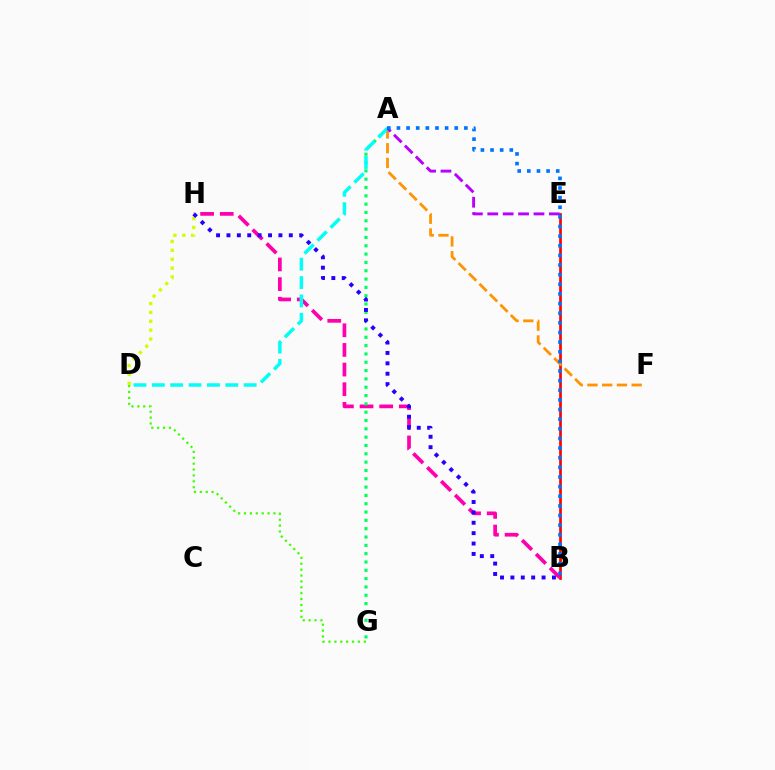{('D', 'G'): [{'color': '#3dff00', 'line_style': 'dotted', 'thickness': 1.6}], ('B', 'E'): [{'color': '#ff0000', 'line_style': 'solid', 'thickness': 1.94}], ('D', 'H'): [{'color': '#d1ff00', 'line_style': 'dotted', 'thickness': 2.41}], ('B', 'H'): [{'color': '#ff00ac', 'line_style': 'dashed', 'thickness': 2.67}, {'color': '#2500ff', 'line_style': 'dotted', 'thickness': 2.82}], ('A', 'G'): [{'color': '#00ff5c', 'line_style': 'dotted', 'thickness': 2.26}], ('A', 'F'): [{'color': '#ff9400', 'line_style': 'dashed', 'thickness': 2.0}], ('A', 'D'): [{'color': '#00fff6', 'line_style': 'dashed', 'thickness': 2.49}], ('A', 'E'): [{'color': '#b900ff', 'line_style': 'dashed', 'thickness': 2.09}], ('A', 'B'): [{'color': '#0074ff', 'line_style': 'dotted', 'thickness': 2.62}]}